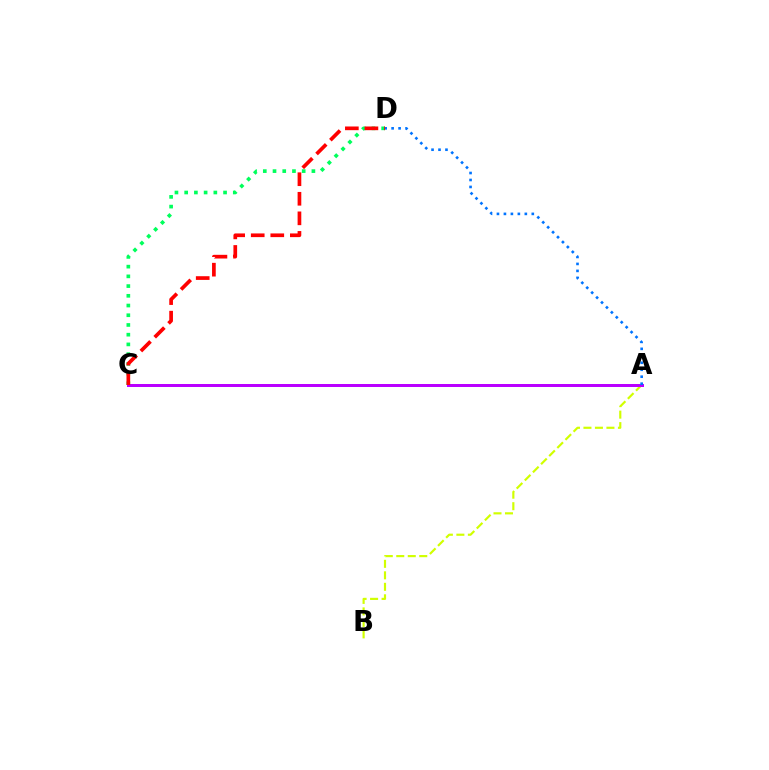{('A', 'B'): [{'color': '#d1ff00', 'line_style': 'dashed', 'thickness': 1.56}], ('C', 'D'): [{'color': '#00ff5c', 'line_style': 'dotted', 'thickness': 2.64}, {'color': '#ff0000', 'line_style': 'dashed', 'thickness': 2.66}], ('A', 'C'): [{'color': '#b900ff', 'line_style': 'solid', 'thickness': 2.15}], ('A', 'D'): [{'color': '#0074ff', 'line_style': 'dotted', 'thickness': 1.89}]}